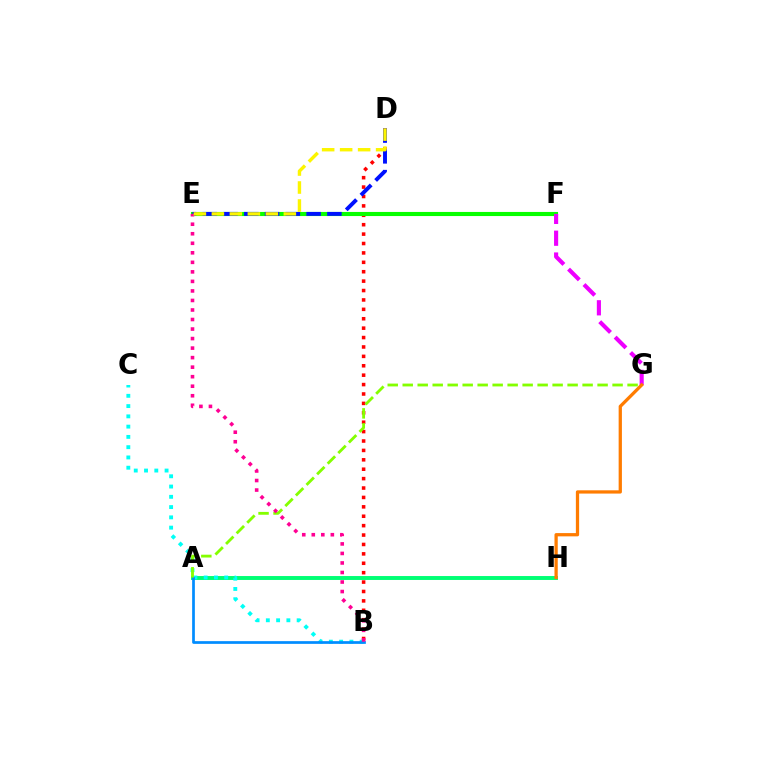{('A', 'H'): [{'color': '#00ff74', 'line_style': 'solid', 'thickness': 2.82}], ('B', 'D'): [{'color': '#ff0000', 'line_style': 'dotted', 'thickness': 2.56}], ('B', 'C'): [{'color': '#00fff6', 'line_style': 'dotted', 'thickness': 2.79}], ('E', 'F'): [{'color': '#7200ff', 'line_style': 'solid', 'thickness': 2.69}, {'color': '#08ff00', 'line_style': 'solid', 'thickness': 2.96}], ('A', 'B'): [{'color': '#008cff', 'line_style': 'solid', 'thickness': 1.95}], ('D', 'E'): [{'color': '#0010ff', 'line_style': 'dashed', 'thickness': 2.82}, {'color': '#fcf500', 'line_style': 'dashed', 'thickness': 2.44}], ('F', 'G'): [{'color': '#ee00ff', 'line_style': 'dashed', 'thickness': 2.96}], ('G', 'H'): [{'color': '#ff7c00', 'line_style': 'solid', 'thickness': 2.35}], ('A', 'G'): [{'color': '#84ff00', 'line_style': 'dashed', 'thickness': 2.04}], ('B', 'E'): [{'color': '#ff0094', 'line_style': 'dotted', 'thickness': 2.59}]}